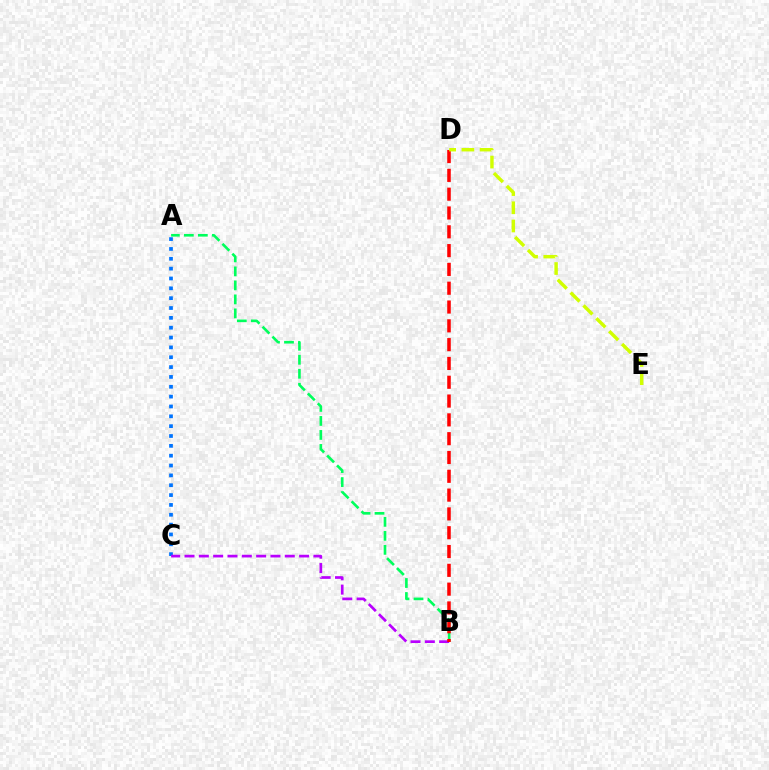{('A', 'C'): [{'color': '#0074ff', 'line_style': 'dotted', 'thickness': 2.67}], ('A', 'B'): [{'color': '#00ff5c', 'line_style': 'dashed', 'thickness': 1.9}], ('B', 'C'): [{'color': '#b900ff', 'line_style': 'dashed', 'thickness': 1.95}], ('B', 'D'): [{'color': '#ff0000', 'line_style': 'dashed', 'thickness': 2.56}], ('D', 'E'): [{'color': '#d1ff00', 'line_style': 'dashed', 'thickness': 2.47}]}